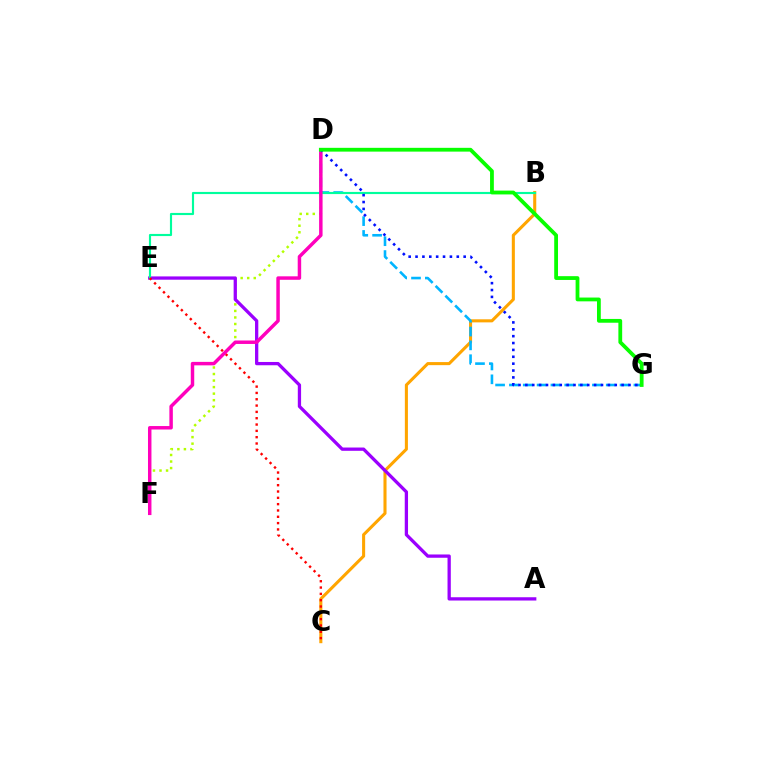{('B', 'C'): [{'color': '#ffa500', 'line_style': 'solid', 'thickness': 2.21}], ('D', 'F'): [{'color': '#b3ff00', 'line_style': 'dotted', 'thickness': 1.78}, {'color': '#ff00bd', 'line_style': 'solid', 'thickness': 2.49}], ('D', 'G'): [{'color': '#00b5ff', 'line_style': 'dashed', 'thickness': 1.88}, {'color': '#0010ff', 'line_style': 'dotted', 'thickness': 1.87}, {'color': '#08ff00', 'line_style': 'solid', 'thickness': 2.73}], ('A', 'E'): [{'color': '#9b00ff', 'line_style': 'solid', 'thickness': 2.36}], ('B', 'E'): [{'color': '#00ff9d', 'line_style': 'solid', 'thickness': 1.54}], ('C', 'E'): [{'color': '#ff0000', 'line_style': 'dotted', 'thickness': 1.72}]}